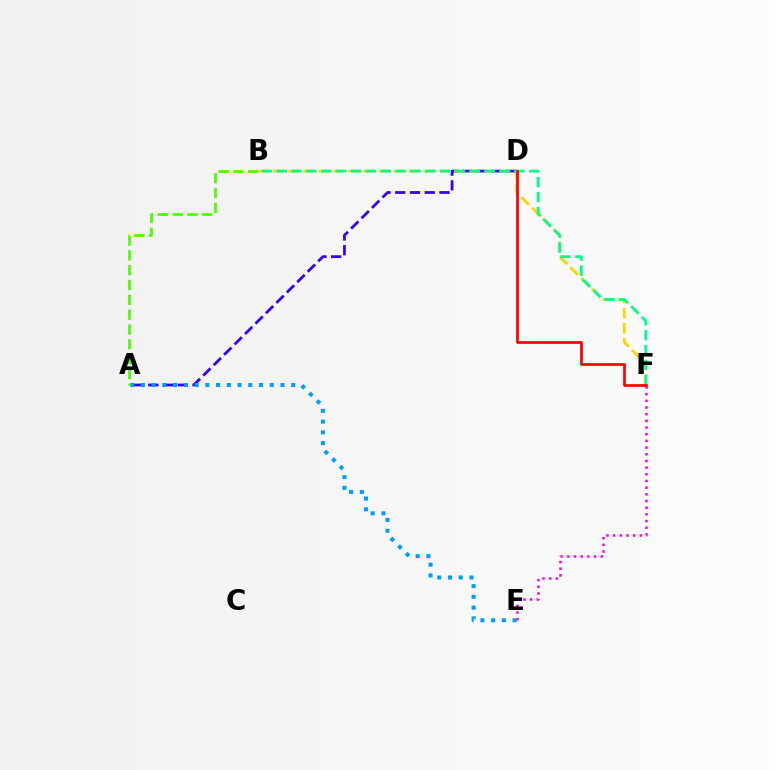{('A', 'D'): [{'color': '#3700ff', 'line_style': 'dashed', 'thickness': 2.0}], ('A', 'E'): [{'color': '#009eff', 'line_style': 'dotted', 'thickness': 2.92}], ('E', 'F'): [{'color': '#ff00ed', 'line_style': 'dotted', 'thickness': 1.82}], ('B', 'F'): [{'color': '#ffd500', 'line_style': 'dashed', 'thickness': 2.05}, {'color': '#00ff86', 'line_style': 'dashed', 'thickness': 2.02}], ('A', 'B'): [{'color': '#4fff00', 'line_style': 'dashed', 'thickness': 2.01}], ('D', 'F'): [{'color': '#ff0000', 'line_style': 'solid', 'thickness': 1.94}]}